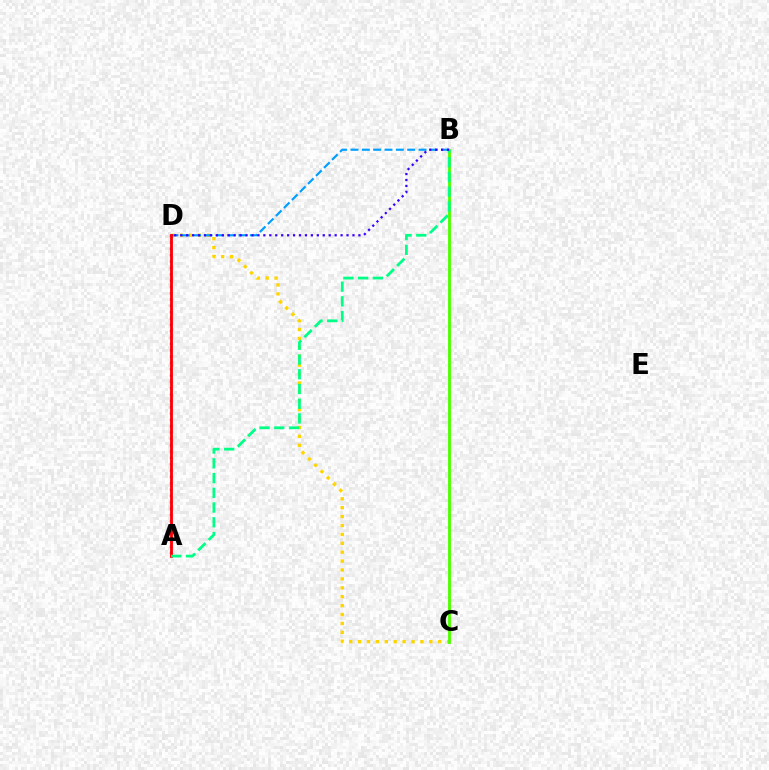{('A', 'D'): [{'color': '#ff00ed', 'line_style': 'dotted', 'thickness': 1.72}, {'color': '#ff0000', 'line_style': 'solid', 'thickness': 2.03}], ('C', 'D'): [{'color': '#ffd500', 'line_style': 'dotted', 'thickness': 2.42}], ('B', 'C'): [{'color': '#4fff00', 'line_style': 'solid', 'thickness': 2.06}], ('B', 'D'): [{'color': '#009eff', 'line_style': 'dashed', 'thickness': 1.54}, {'color': '#3700ff', 'line_style': 'dotted', 'thickness': 1.61}], ('A', 'B'): [{'color': '#00ff86', 'line_style': 'dashed', 'thickness': 2.0}]}